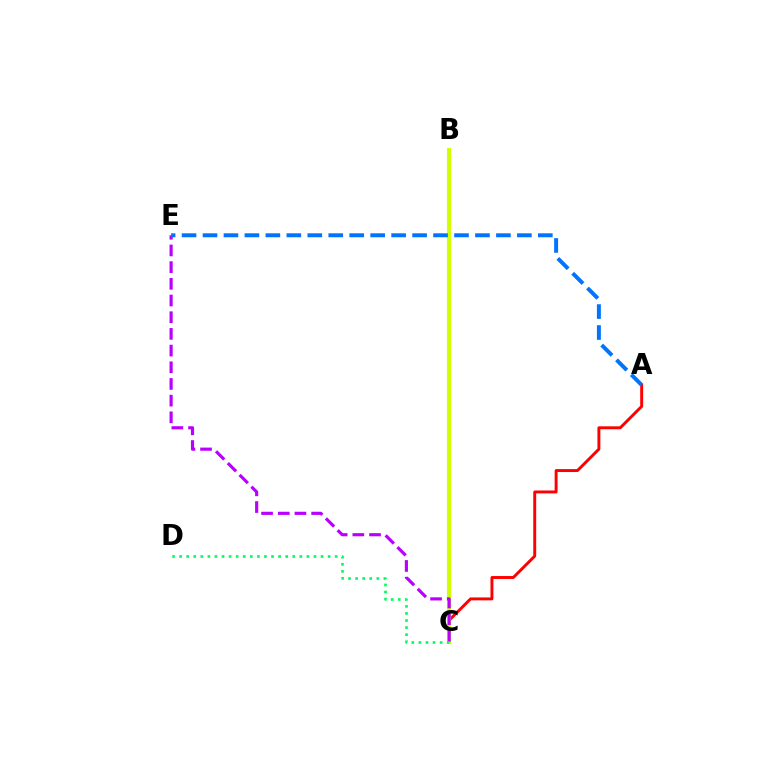{('A', 'C'): [{'color': '#ff0000', 'line_style': 'solid', 'thickness': 2.11}], ('B', 'C'): [{'color': '#d1ff00', 'line_style': 'solid', 'thickness': 2.98}], ('C', 'E'): [{'color': '#b900ff', 'line_style': 'dashed', 'thickness': 2.27}], ('A', 'E'): [{'color': '#0074ff', 'line_style': 'dashed', 'thickness': 2.85}], ('C', 'D'): [{'color': '#00ff5c', 'line_style': 'dotted', 'thickness': 1.92}]}